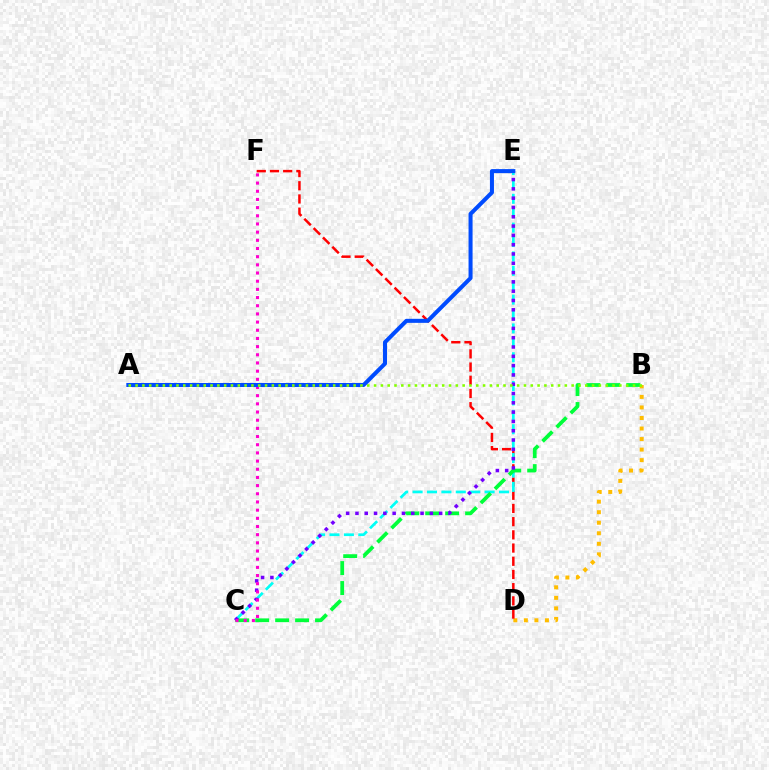{('B', 'D'): [{'color': '#ffbd00', 'line_style': 'dotted', 'thickness': 2.86}], ('D', 'F'): [{'color': '#ff0000', 'line_style': 'dashed', 'thickness': 1.79}], ('C', 'E'): [{'color': '#00fff6', 'line_style': 'dashed', 'thickness': 1.96}, {'color': '#7200ff', 'line_style': 'dotted', 'thickness': 2.53}], ('B', 'C'): [{'color': '#00ff39', 'line_style': 'dashed', 'thickness': 2.71}], ('C', 'F'): [{'color': '#ff00cf', 'line_style': 'dotted', 'thickness': 2.22}], ('A', 'E'): [{'color': '#004bff', 'line_style': 'solid', 'thickness': 2.9}], ('A', 'B'): [{'color': '#84ff00', 'line_style': 'dotted', 'thickness': 1.85}]}